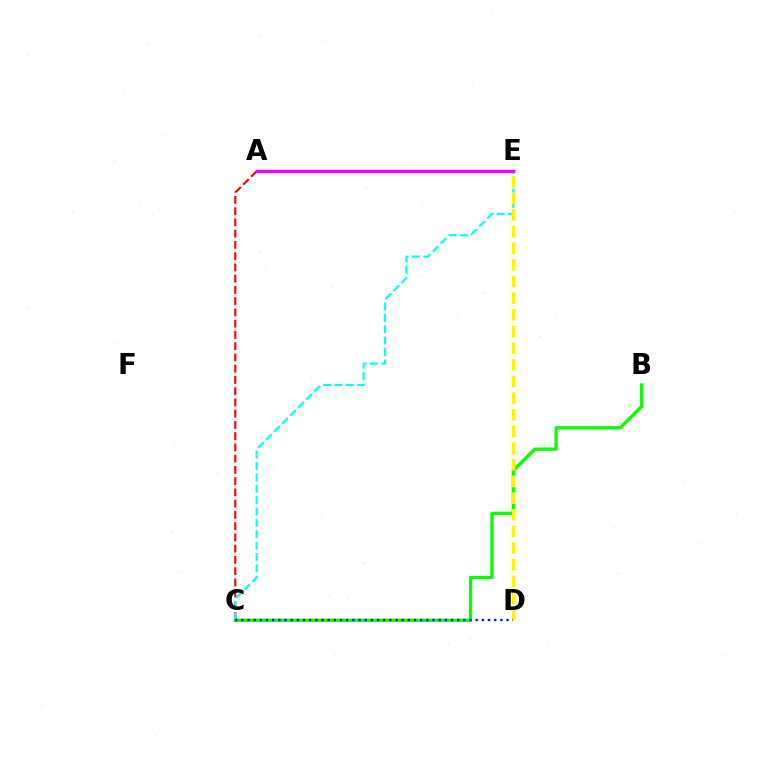{('B', 'C'): [{'color': '#08ff00', 'line_style': 'solid', 'thickness': 2.37}], ('A', 'C'): [{'color': '#ff0000', 'line_style': 'dashed', 'thickness': 1.53}], ('C', 'E'): [{'color': '#00fff6', 'line_style': 'dashed', 'thickness': 1.54}], ('D', 'E'): [{'color': '#fcf500', 'line_style': 'dashed', 'thickness': 2.26}], ('C', 'D'): [{'color': '#0010ff', 'line_style': 'dotted', 'thickness': 1.68}], ('A', 'E'): [{'color': '#ee00ff', 'line_style': 'solid', 'thickness': 2.42}]}